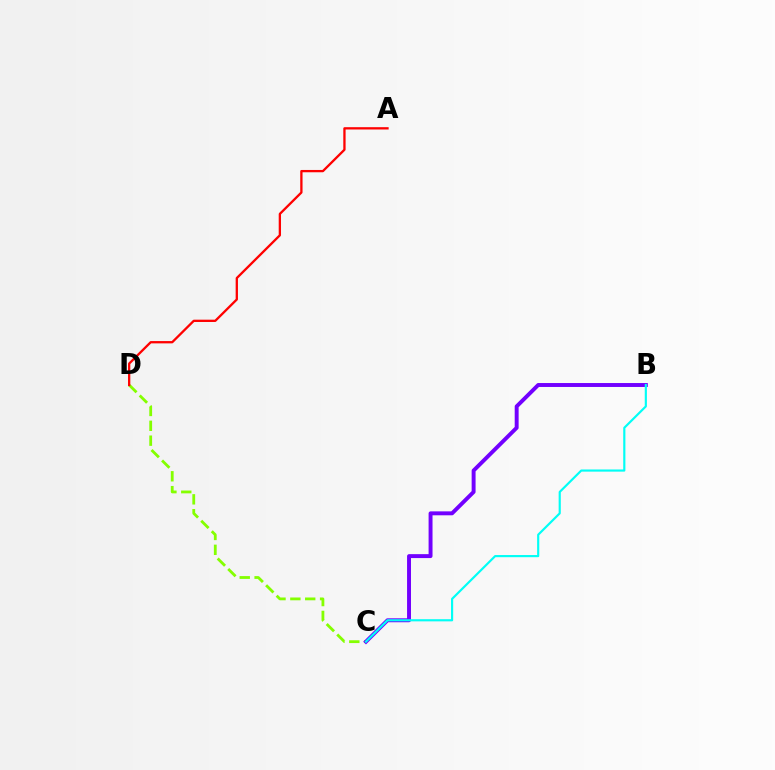{('C', 'D'): [{'color': '#84ff00', 'line_style': 'dashed', 'thickness': 2.02}], ('B', 'C'): [{'color': '#7200ff', 'line_style': 'solid', 'thickness': 2.83}, {'color': '#00fff6', 'line_style': 'solid', 'thickness': 1.56}], ('A', 'D'): [{'color': '#ff0000', 'line_style': 'solid', 'thickness': 1.66}]}